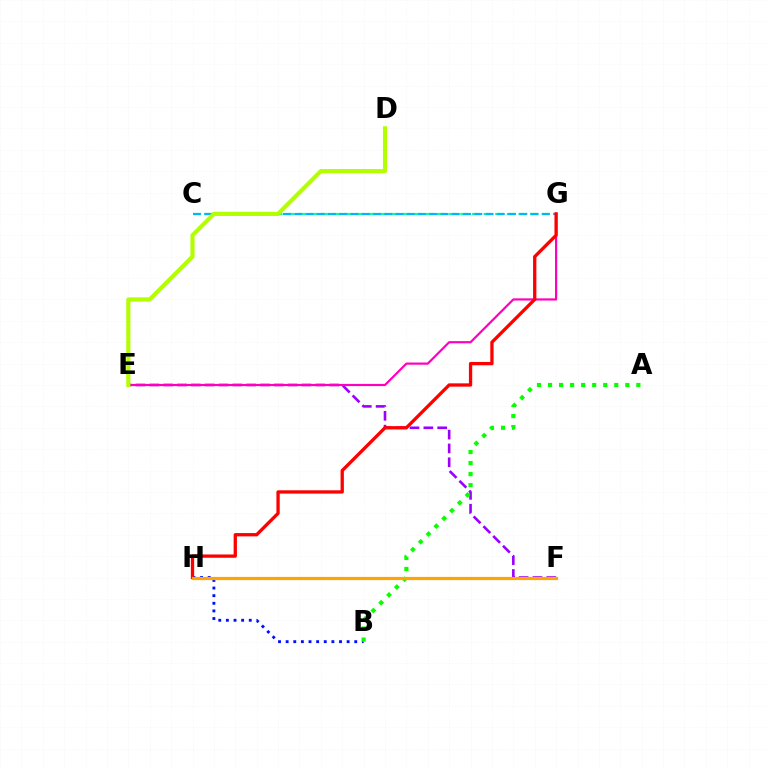{('E', 'F'): [{'color': '#9b00ff', 'line_style': 'dashed', 'thickness': 1.88}], ('E', 'G'): [{'color': '#ff00bd', 'line_style': 'solid', 'thickness': 1.58}], ('B', 'H'): [{'color': '#0010ff', 'line_style': 'dotted', 'thickness': 2.07}], ('C', 'G'): [{'color': '#00ff9d', 'line_style': 'dashed', 'thickness': 1.58}, {'color': '#00b5ff', 'line_style': 'dashed', 'thickness': 1.53}], ('A', 'B'): [{'color': '#08ff00', 'line_style': 'dotted', 'thickness': 3.0}], ('G', 'H'): [{'color': '#ff0000', 'line_style': 'solid', 'thickness': 2.38}], ('F', 'H'): [{'color': '#ffa500', 'line_style': 'solid', 'thickness': 2.31}], ('D', 'E'): [{'color': '#b3ff00', 'line_style': 'solid', 'thickness': 2.99}]}